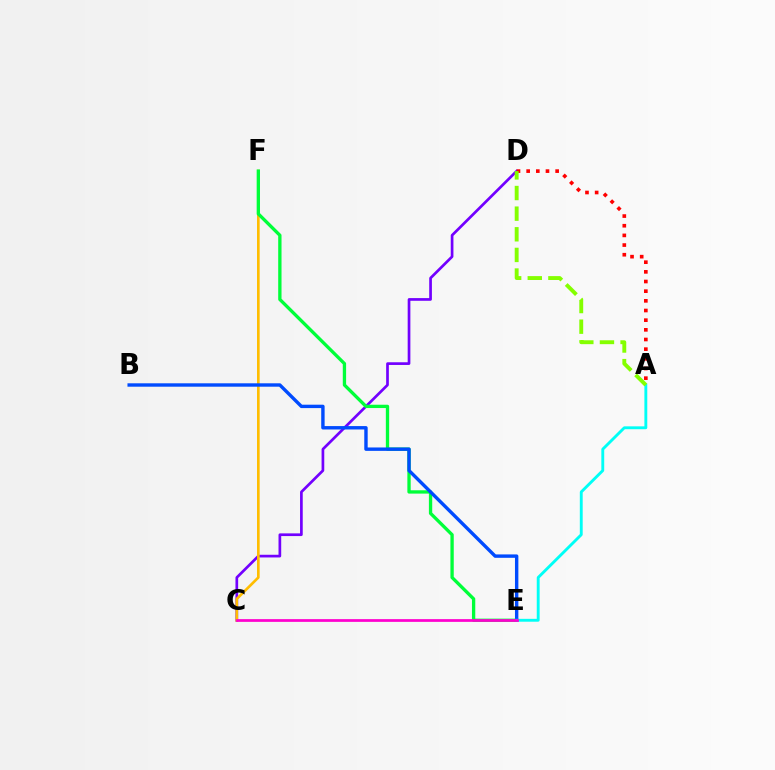{('C', 'D'): [{'color': '#7200ff', 'line_style': 'solid', 'thickness': 1.94}], ('C', 'F'): [{'color': '#ffbd00', 'line_style': 'solid', 'thickness': 1.91}], ('A', 'D'): [{'color': '#ff0000', 'line_style': 'dotted', 'thickness': 2.63}, {'color': '#84ff00', 'line_style': 'dashed', 'thickness': 2.8}], ('E', 'F'): [{'color': '#00ff39', 'line_style': 'solid', 'thickness': 2.39}], ('B', 'E'): [{'color': '#004bff', 'line_style': 'solid', 'thickness': 2.45}], ('A', 'E'): [{'color': '#00fff6', 'line_style': 'solid', 'thickness': 2.07}], ('C', 'E'): [{'color': '#ff00cf', 'line_style': 'solid', 'thickness': 1.97}]}